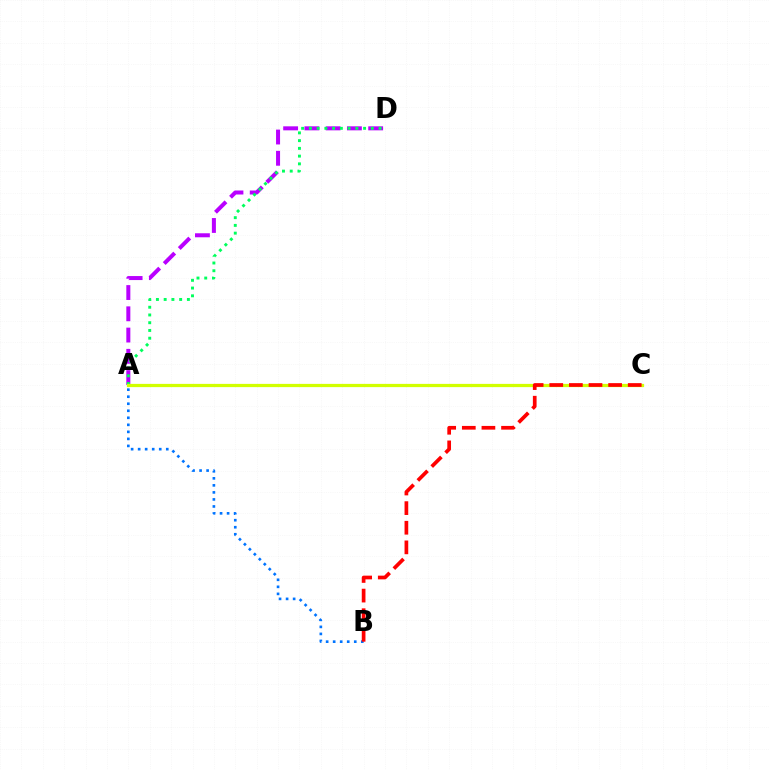{('A', 'D'): [{'color': '#b900ff', 'line_style': 'dashed', 'thickness': 2.89}, {'color': '#00ff5c', 'line_style': 'dotted', 'thickness': 2.1}], ('A', 'C'): [{'color': '#d1ff00', 'line_style': 'solid', 'thickness': 2.34}], ('A', 'B'): [{'color': '#0074ff', 'line_style': 'dotted', 'thickness': 1.91}], ('B', 'C'): [{'color': '#ff0000', 'line_style': 'dashed', 'thickness': 2.67}]}